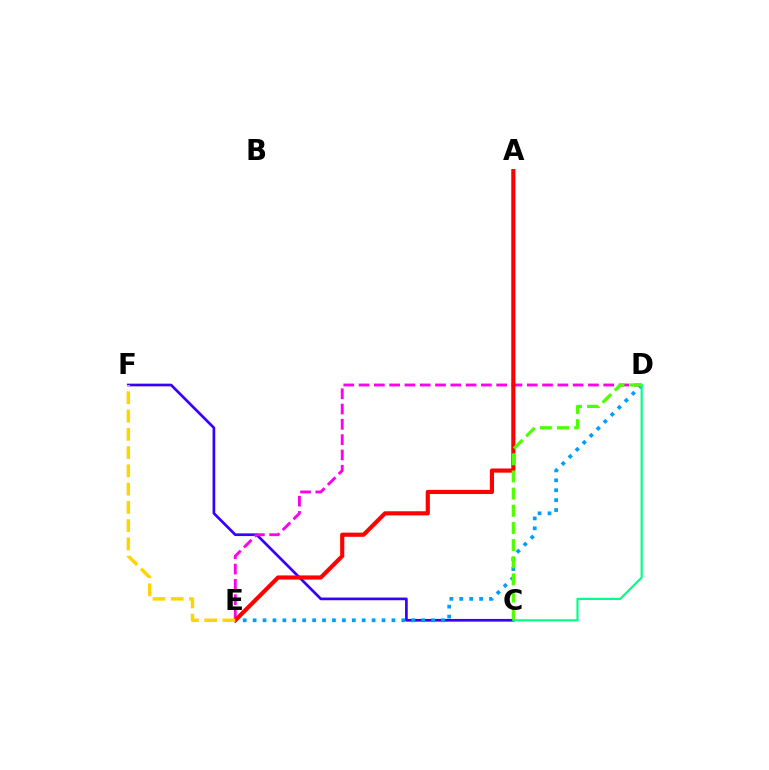{('C', 'F'): [{'color': '#3700ff', 'line_style': 'solid', 'thickness': 1.94}], ('D', 'E'): [{'color': '#009eff', 'line_style': 'dotted', 'thickness': 2.69}, {'color': '#ff00ed', 'line_style': 'dashed', 'thickness': 2.08}], ('A', 'E'): [{'color': '#ff0000', 'line_style': 'solid', 'thickness': 2.99}], ('C', 'D'): [{'color': '#00ff86', 'line_style': 'solid', 'thickness': 1.56}, {'color': '#4fff00', 'line_style': 'dashed', 'thickness': 2.33}], ('E', 'F'): [{'color': '#ffd500', 'line_style': 'dashed', 'thickness': 2.48}]}